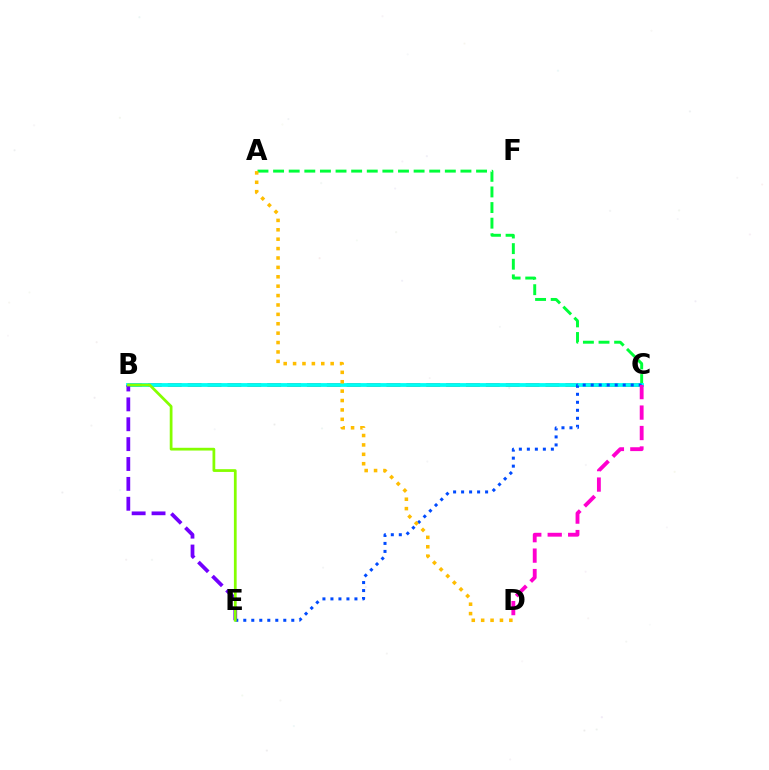{('A', 'C'): [{'color': '#00ff39', 'line_style': 'dashed', 'thickness': 2.12}], ('B', 'C'): [{'color': '#ff0000', 'line_style': 'dashed', 'thickness': 2.7}, {'color': '#00fff6', 'line_style': 'solid', 'thickness': 2.74}], ('B', 'E'): [{'color': '#7200ff', 'line_style': 'dashed', 'thickness': 2.7}, {'color': '#84ff00', 'line_style': 'solid', 'thickness': 1.98}], ('C', 'E'): [{'color': '#004bff', 'line_style': 'dotted', 'thickness': 2.17}], ('A', 'D'): [{'color': '#ffbd00', 'line_style': 'dotted', 'thickness': 2.55}], ('C', 'D'): [{'color': '#ff00cf', 'line_style': 'dashed', 'thickness': 2.78}]}